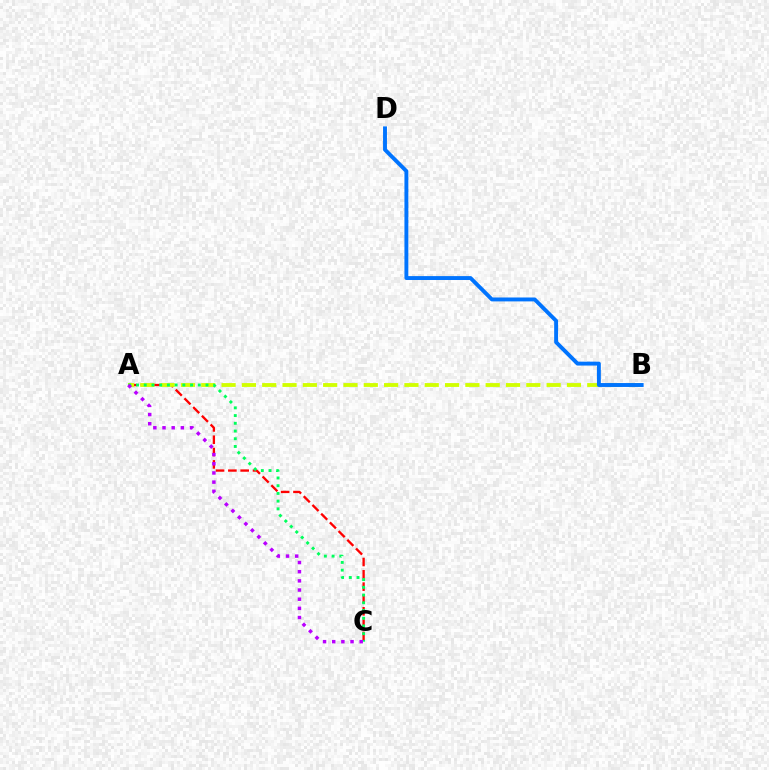{('A', 'C'): [{'color': '#ff0000', 'line_style': 'dashed', 'thickness': 1.67}, {'color': '#00ff5c', 'line_style': 'dotted', 'thickness': 2.1}, {'color': '#b900ff', 'line_style': 'dotted', 'thickness': 2.49}], ('A', 'B'): [{'color': '#d1ff00', 'line_style': 'dashed', 'thickness': 2.76}], ('B', 'D'): [{'color': '#0074ff', 'line_style': 'solid', 'thickness': 2.81}]}